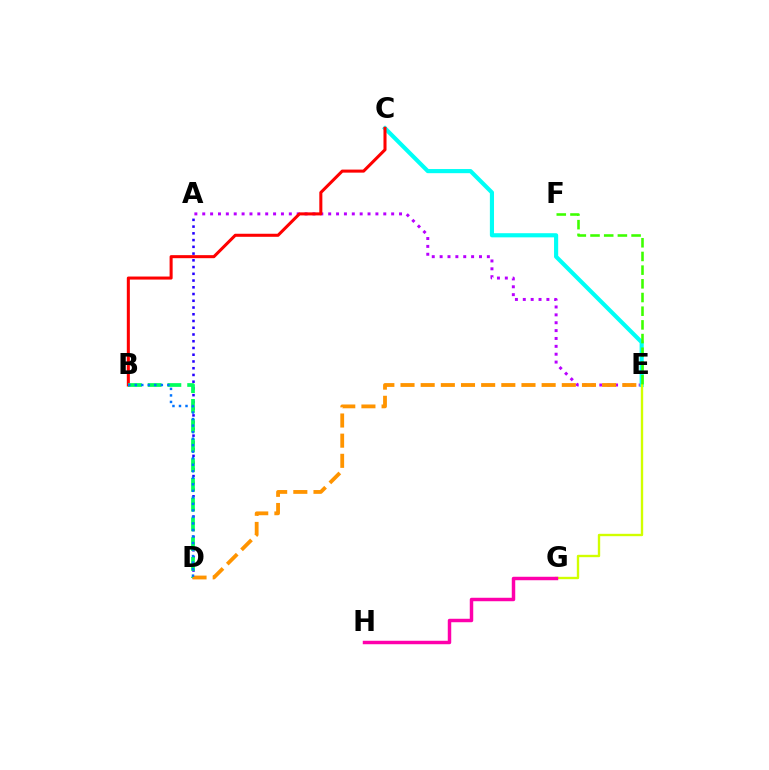{('A', 'D'): [{'color': '#2500ff', 'line_style': 'dotted', 'thickness': 1.83}], ('A', 'E'): [{'color': '#b900ff', 'line_style': 'dotted', 'thickness': 2.14}], ('C', 'E'): [{'color': '#00fff6', 'line_style': 'solid', 'thickness': 2.98}], ('B', 'C'): [{'color': '#ff0000', 'line_style': 'solid', 'thickness': 2.19}], ('E', 'G'): [{'color': '#d1ff00', 'line_style': 'solid', 'thickness': 1.7}], ('B', 'D'): [{'color': '#00ff5c', 'line_style': 'dashed', 'thickness': 2.68}, {'color': '#0074ff', 'line_style': 'dotted', 'thickness': 1.77}], ('D', 'E'): [{'color': '#ff9400', 'line_style': 'dashed', 'thickness': 2.74}], ('E', 'F'): [{'color': '#3dff00', 'line_style': 'dashed', 'thickness': 1.86}], ('G', 'H'): [{'color': '#ff00ac', 'line_style': 'solid', 'thickness': 2.49}]}